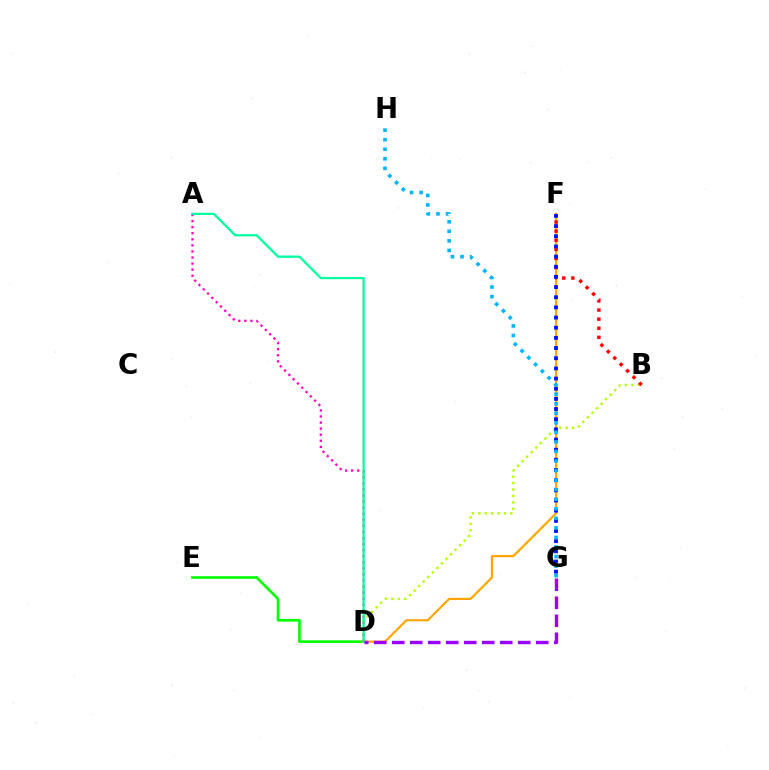{('D', 'E'): [{'color': '#08ff00', 'line_style': 'solid', 'thickness': 1.94}], ('D', 'F'): [{'color': '#ffa500', 'line_style': 'solid', 'thickness': 1.57}], ('B', 'D'): [{'color': '#b3ff00', 'line_style': 'dotted', 'thickness': 1.75}], ('B', 'F'): [{'color': '#ff0000', 'line_style': 'dotted', 'thickness': 2.47}], ('A', 'D'): [{'color': '#ff00bd', 'line_style': 'dotted', 'thickness': 1.65}, {'color': '#00ff9d', 'line_style': 'solid', 'thickness': 1.62}], ('F', 'G'): [{'color': '#0010ff', 'line_style': 'dotted', 'thickness': 2.76}], ('G', 'H'): [{'color': '#00b5ff', 'line_style': 'dotted', 'thickness': 2.6}], ('D', 'G'): [{'color': '#9b00ff', 'line_style': 'dashed', 'thickness': 2.44}]}